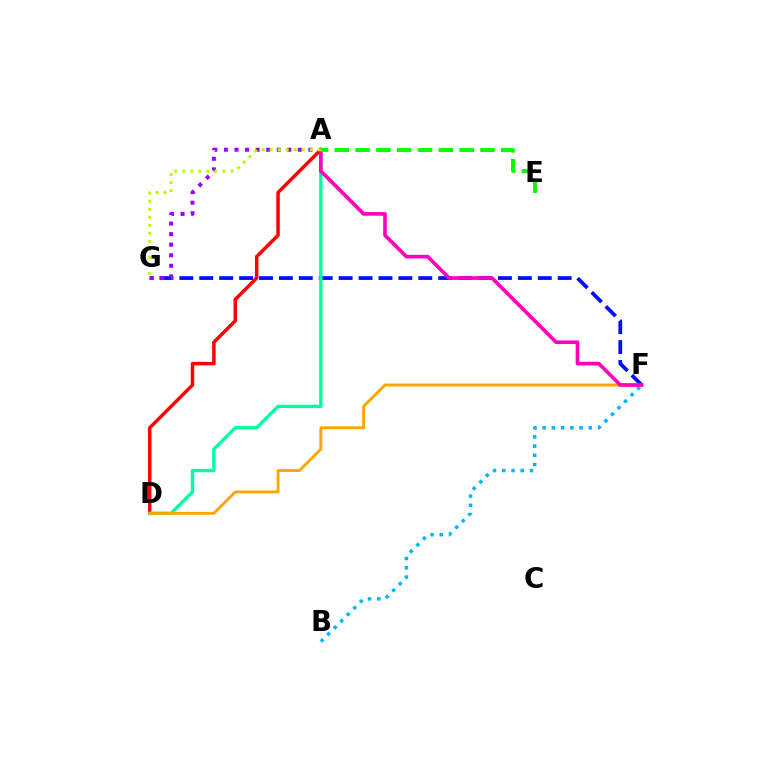{('F', 'G'): [{'color': '#0010ff', 'line_style': 'dashed', 'thickness': 2.71}], ('A', 'D'): [{'color': '#ff0000', 'line_style': 'solid', 'thickness': 2.49}, {'color': '#00ff9d', 'line_style': 'solid', 'thickness': 2.42}], ('A', 'G'): [{'color': '#9b00ff', 'line_style': 'dotted', 'thickness': 2.87}, {'color': '#b3ff00', 'line_style': 'dotted', 'thickness': 2.18}], ('B', 'F'): [{'color': '#00b5ff', 'line_style': 'dotted', 'thickness': 2.51}], ('D', 'F'): [{'color': '#ffa500', 'line_style': 'solid', 'thickness': 2.09}], ('A', 'F'): [{'color': '#ff00bd', 'line_style': 'solid', 'thickness': 2.62}], ('A', 'E'): [{'color': '#08ff00', 'line_style': 'dashed', 'thickness': 2.83}]}